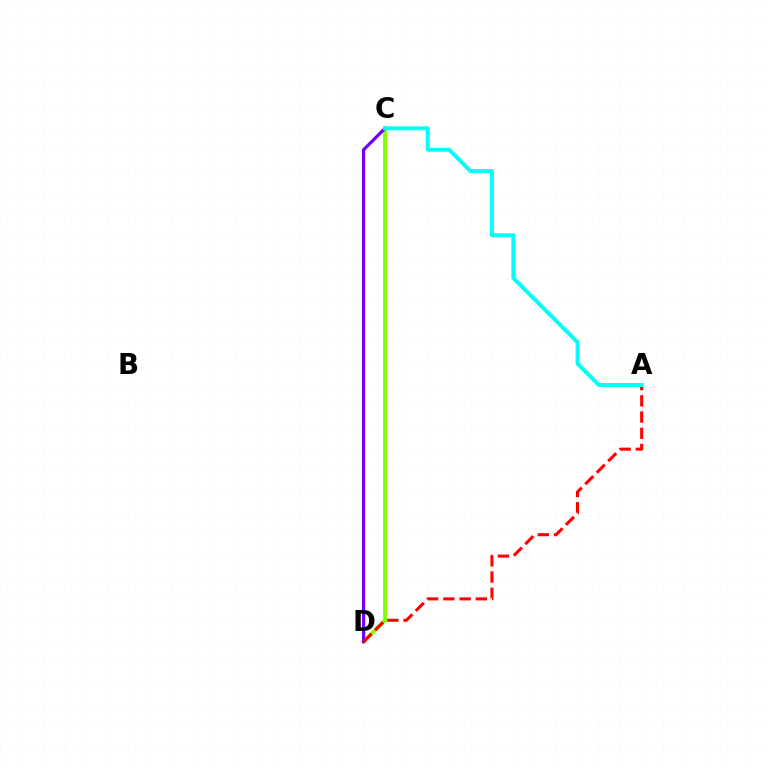{('C', 'D'): [{'color': '#84ff00', 'line_style': 'solid', 'thickness': 2.82}, {'color': '#7200ff', 'line_style': 'solid', 'thickness': 2.3}], ('A', 'D'): [{'color': '#ff0000', 'line_style': 'dashed', 'thickness': 2.2}], ('A', 'C'): [{'color': '#00fff6', 'line_style': 'solid', 'thickness': 2.84}]}